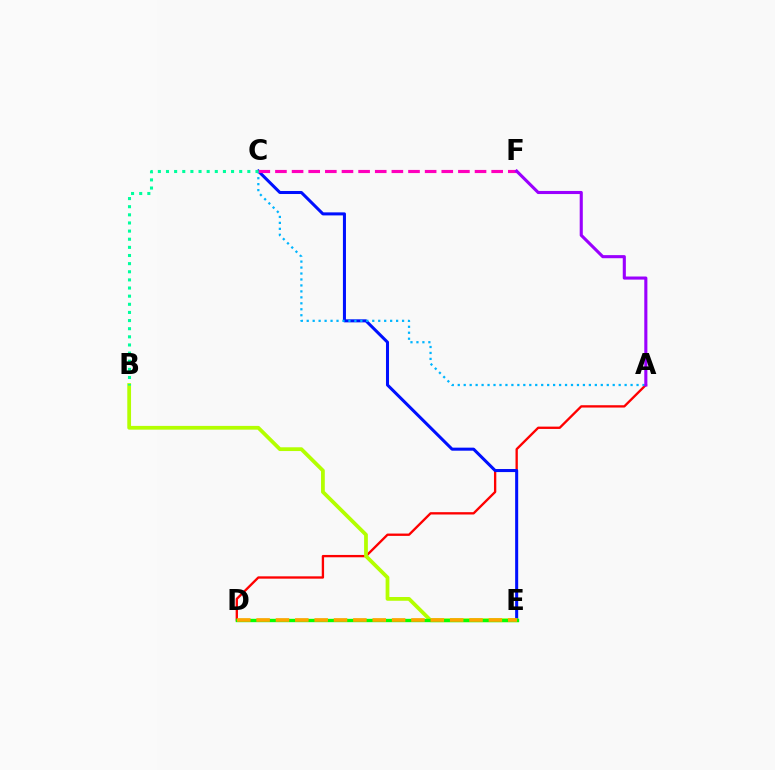{('A', 'D'): [{'color': '#ff0000', 'line_style': 'solid', 'thickness': 1.68}], ('C', 'E'): [{'color': '#0010ff', 'line_style': 'solid', 'thickness': 2.19}], ('B', 'E'): [{'color': '#b3ff00', 'line_style': 'solid', 'thickness': 2.71}], ('A', 'C'): [{'color': '#00b5ff', 'line_style': 'dotted', 'thickness': 1.62}], ('C', 'F'): [{'color': '#ff00bd', 'line_style': 'dashed', 'thickness': 2.26}], ('A', 'F'): [{'color': '#9b00ff', 'line_style': 'solid', 'thickness': 2.23}], ('B', 'C'): [{'color': '#00ff9d', 'line_style': 'dotted', 'thickness': 2.21}], ('D', 'E'): [{'color': '#08ff00', 'line_style': 'solid', 'thickness': 2.42}, {'color': '#ffa500', 'line_style': 'dashed', 'thickness': 2.63}]}